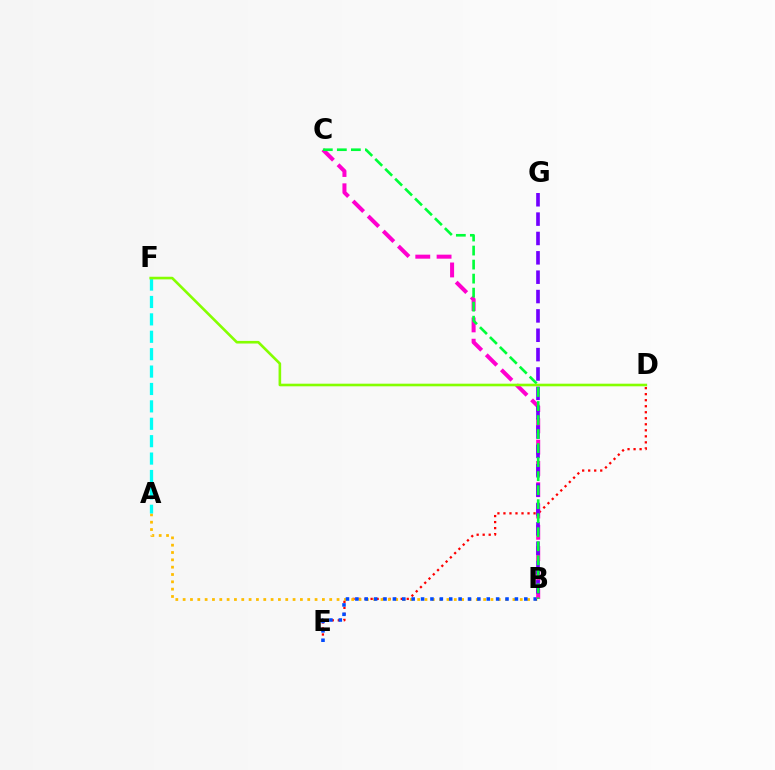{('D', 'E'): [{'color': '#ff0000', 'line_style': 'dotted', 'thickness': 1.64}], ('A', 'B'): [{'color': '#ffbd00', 'line_style': 'dotted', 'thickness': 1.99}], ('B', 'E'): [{'color': '#004bff', 'line_style': 'dotted', 'thickness': 2.55}], ('B', 'C'): [{'color': '#ff00cf', 'line_style': 'dashed', 'thickness': 2.89}, {'color': '#00ff39', 'line_style': 'dashed', 'thickness': 1.91}], ('B', 'G'): [{'color': '#7200ff', 'line_style': 'dashed', 'thickness': 2.63}], ('A', 'F'): [{'color': '#00fff6', 'line_style': 'dashed', 'thickness': 2.36}], ('D', 'F'): [{'color': '#84ff00', 'line_style': 'solid', 'thickness': 1.88}]}